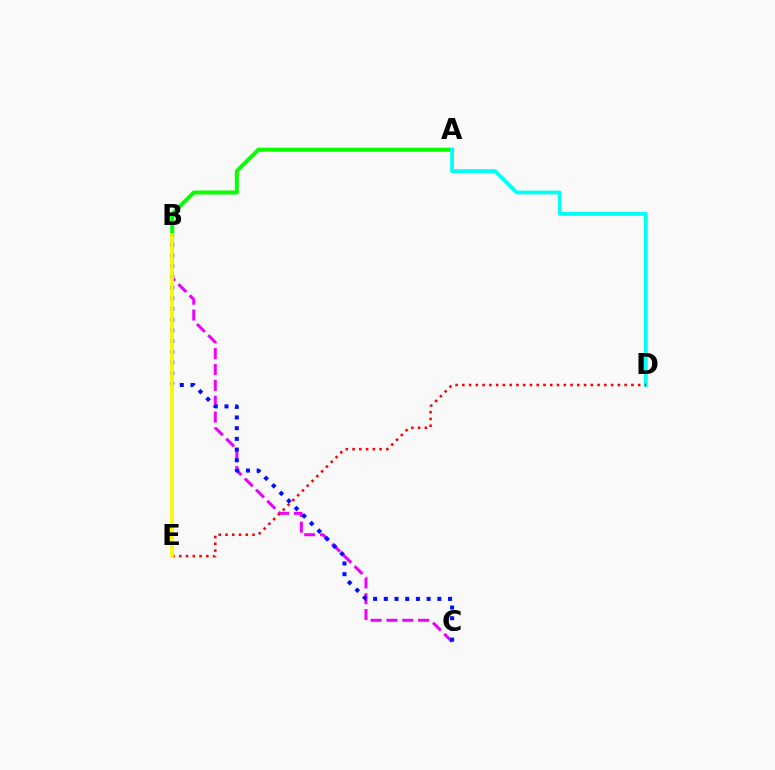{('B', 'C'): [{'color': '#ee00ff', 'line_style': 'dashed', 'thickness': 2.15}, {'color': '#0010ff', 'line_style': 'dotted', 'thickness': 2.91}], ('A', 'B'): [{'color': '#08ff00', 'line_style': 'solid', 'thickness': 2.88}], ('A', 'D'): [{'color': '#00fff6', 'line_style': 'solid', 'thickness': 2.73}], ('D', 'E'): [{'color': '#ff0000', 'line_style': 'dotted', 'thickness': 1.84}], ('B', 'E'): [{'color': '#fcf500', 'line_style': 'solid', 'thickness': 2.64}]}